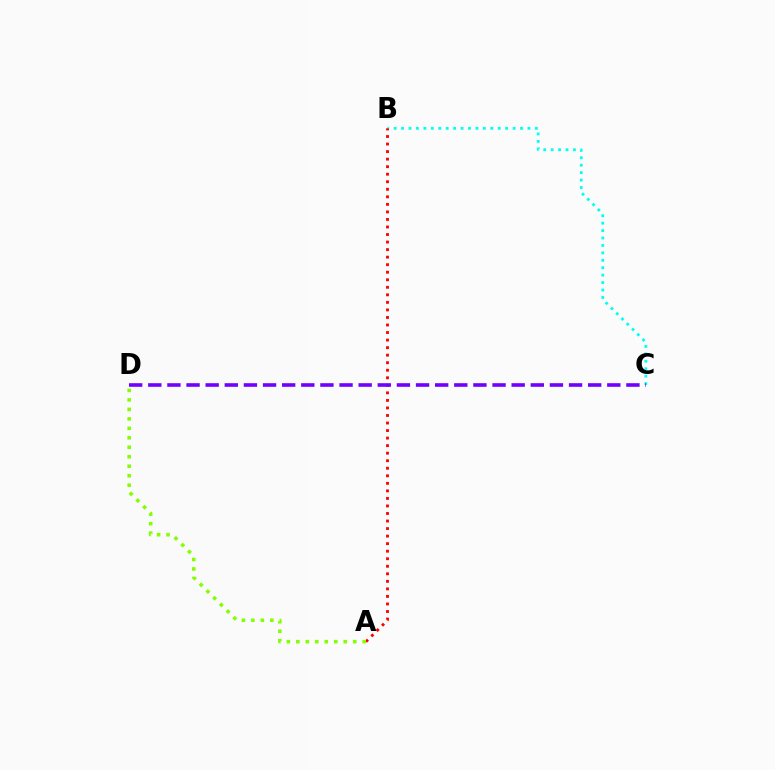{('B', 'C'): [{'color': '#00fff6', 'line_style': 'dotted', 'thickness': 2.02}], ('A', 'B'): [{'color': '#ff0000', 'line_style': 'dotted', 'thickness': 2.05}], ('C', 'D'): [{'color': '#7200ff', 'line_style': 'dashed', 'thickness': 2.6}], ('A', 'D'): [{'color': '#84ff00', 'line_style': 'dotted', 'thickness': 2.58}]}